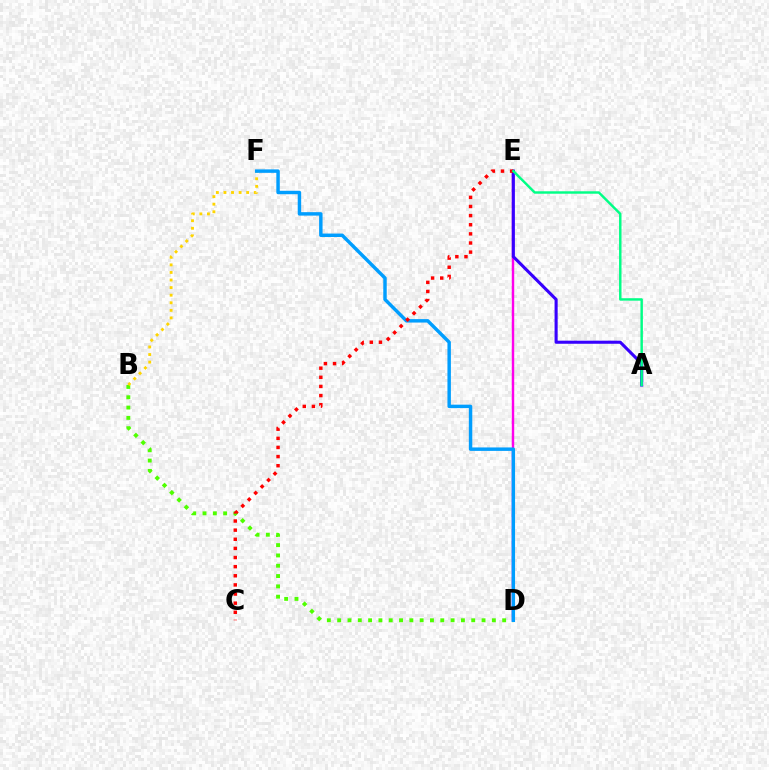{('D', 'E'): [{'color': '#ff00ed', 'line_style': 'solid', 'thickness': 1.75}], ('B', 'D'): [{'color': '#4fff00', 'line_style': 'dotted', 'thickness': 2.8}], ('A', 'E'): [{'color': '#3700ff', 'line_style': 'solid', 'thickness': 2.22}, {'color': '#00ff86', 'line_style': 'solid', 'thickness': 1.76}], ('B', 'F'): [{'color': '#ffd500', 'line_style': 'dotted', 'thickness': 2.06}], ('D', 'F'): [{'color': '#009eff', 'line_style': 'solid', 'thickness': 2.48}], ('C', 'E'): [{'color': '#ff0000', 'line_style': 'dotted', 'thickness': 2.48}]}